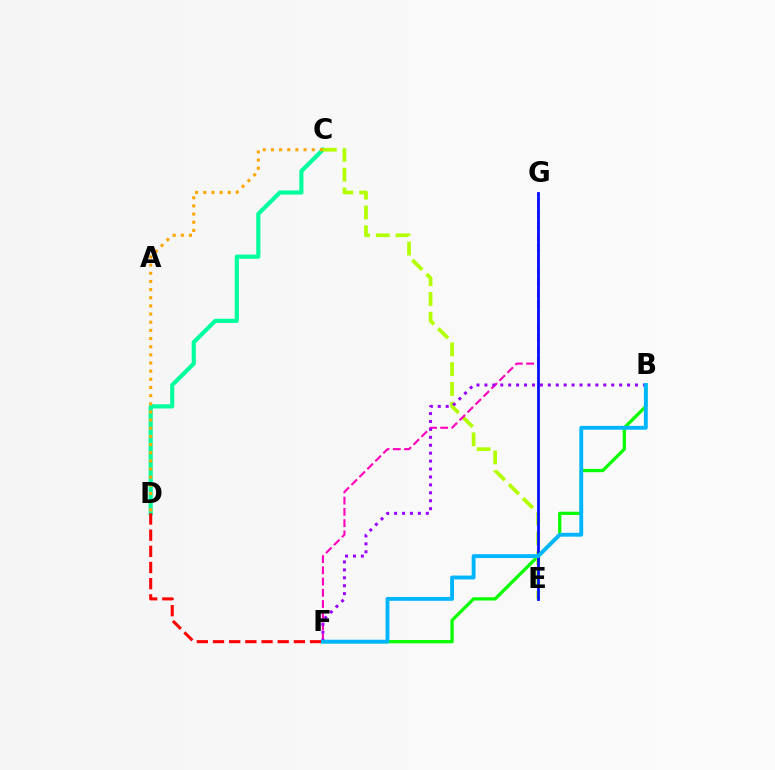{('C', 'D'): [{'color': '#00ff9d', 'line_style': 'solid', 'thickness': 2.99}, {'color': '#ffa500', 'line_style': 'dotted', 'thickness': 2.22}], ('B', 'F'): [{'color': '#08ff00', 'line_style': 'solid', 'thickness': 2.34}, {'color': '#9b00ff', 'line_style': 'dotted', 'thickness': 2.15}, {'color': '#00b5ff', 'line_style': 'solid', 'thickness': 2.78}], ('C', 'E'): [{'color': '#b3ff00', 'line_style': 'dashed', 'thickness': 2.69}], ('F', 'G'): [{'color': '#ff00bd', 'line_style': 'dashed', 'thickness': 1.53}], ('E', 'G'): [{'color': '#0010ff', 'line_style': 'solid', 'thickness': 1.99}], ('D', 'F'): [{'color': '#ff0000', 'line_style': 'dashed', 'thickness': 2.2}]}